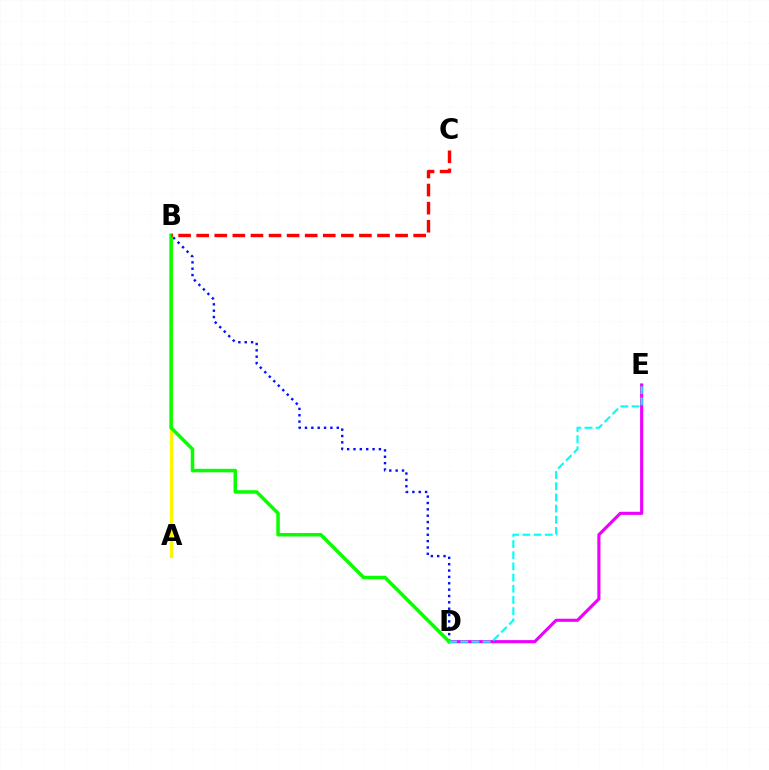{('A', 'B'): [{'color': '#fcf500', 'line_style': 'solid', 'thickness': 2.41}], ('D', 'E'): [{'color': '#ee00ff', 'line_style': 'solid', 'thickness': 2.24}, {'color': '#00fff6', 'line_style': 'dashed', 'thickness': 1.52}], ('B', 'D'): [{'color': '#0010ff', 'line_style': 'dotted', 'thickness': 1.73}, {'color': '#08ff00', 'line_style': 'solid', 'thickness': 2.52}], ('B', 'C'): [{'color': '#ff0000', 'line_style': 'dashed', 'thickness': 2.46}]}